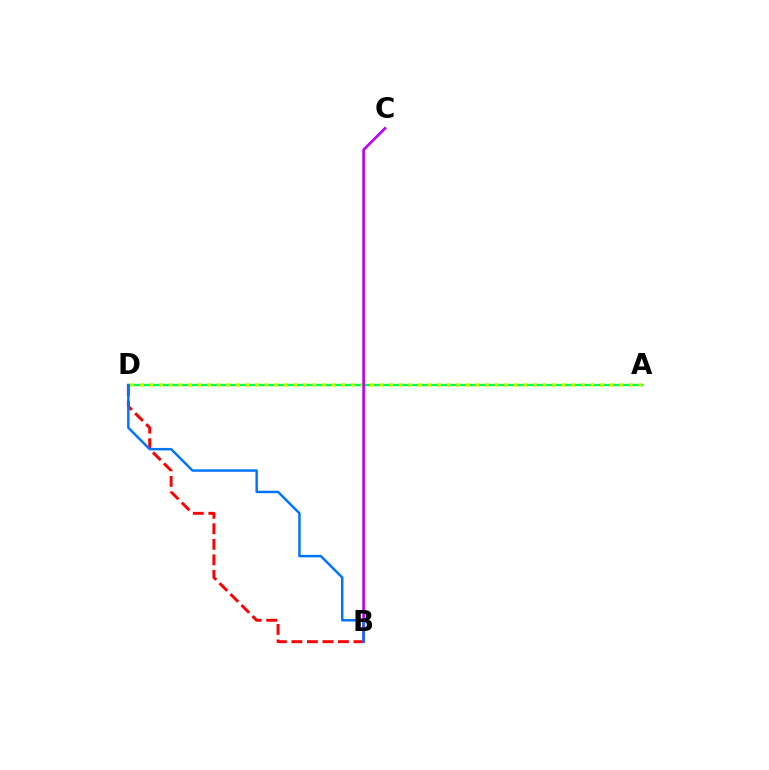{('A', 'D'): [{'color': '#00ff5c', 'line_style': 'solid', 'thickness': 1.67}, {'color': '#d1ff00', 'line_style': 'dotted', 'thickness': 2.6}], ('B', 'D'): [{'color': '#ff0000', 'line_style': 'dashed', 'thickness': 2.11}, {'color': '#0074ff', 'line_style': 'solid', 'thickness': 1.77}], ('B', 'C'): [{'color': '#b900ff', 'line_style': 'solid', 'thickness': 1.89}]}